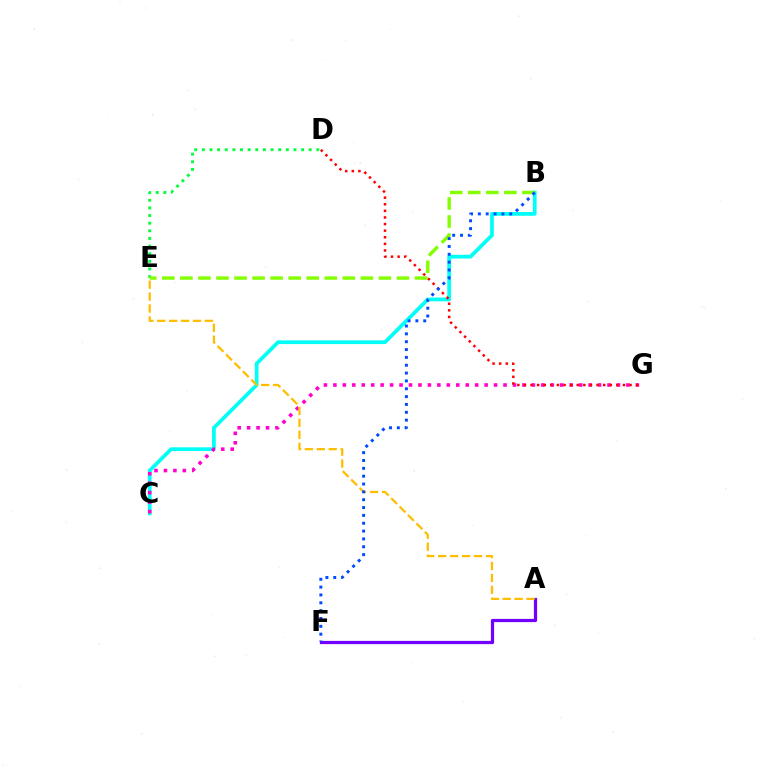{('A', 'F'): [{'color': '#7200ff', 'line_style': 'solid', 'thickness': 2.32}], ('B', 'C'): [{'color': '#00fff6', 'line_style': 'solid', 'thickness': 2.68}], ('C', 'G'): [{'color': '#ff00cf', 'line_style': 'dotted', 'thickness': 2.57}], ('D', 'E'): [{'color': '#00ff39', 'line_style': 'dotted', 'thickness': 2.07}], ('B', 'E'): [{'color': '#84ff00', 'line_style': 'dashed', 'thickness': 2.45}], ('A', 'E'): [{'color': '#ffbd00', 'line_style': 'dashed', 'thickness': 1.62}], ('D', 'G'): [{'color': '#ff0000', 'line_style': 'dotted', 'thickness': 1.79}], ('B', 'F'): [{'color': '#004bff', 'line_style': 'dotted', 'thickness': 2.13}]}